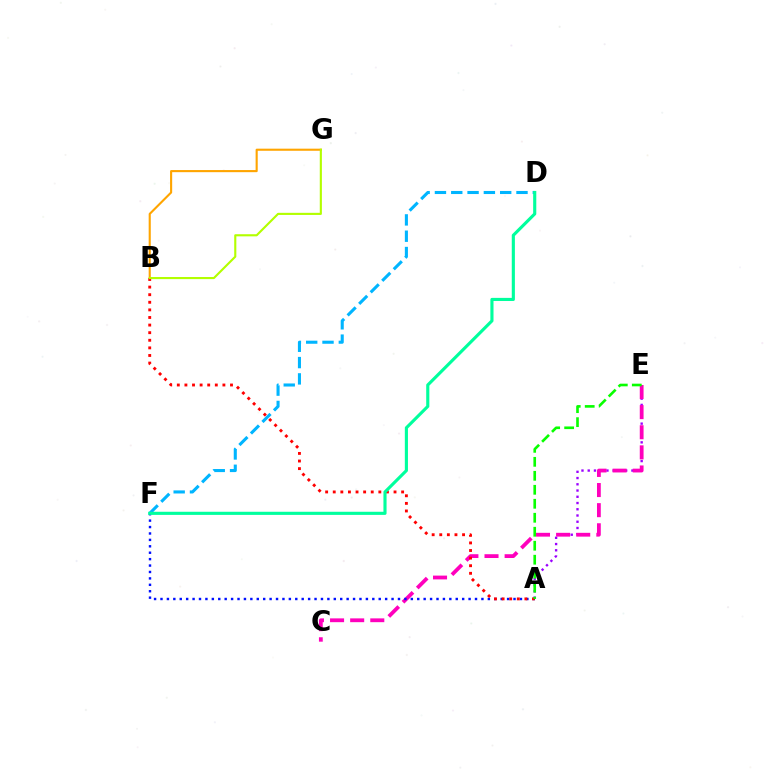{('B', 'G'): [{'color': '#ffa500', 'line_style': 'solid', 'thickness': 1.52}, {'color': '#b3ff00', 'line_style': 'solid', 'thickness': 1.53}], ('A', 'E'): [{'color': '#9b00ff', 'line_style': 'dotted', 'thickness': 1.7}, {'color': '#08ff00', 'line_style': 'dashed', 'thickness': 1.9}], ('D', 'F'): [{'color': '#00b5ff', 'line_style': 'dashed', 'thickness': 2.22}, {'color': '#00ff9d', 'line_style': 'solid', 'thickness': 2.25}], ('C', 'E'): [{'color': '#ff00bd', 'line_style': 'dashed', 'thickness': 2.73}], ('A', 'F'): [{'color': '#0010ff', 'line_style': 'dotted', 'thickness': 1.74}], ('A', 'B'): [{'color': '#ff0000', 'line_style': 'dotted', 'thickness': 2.06}]}